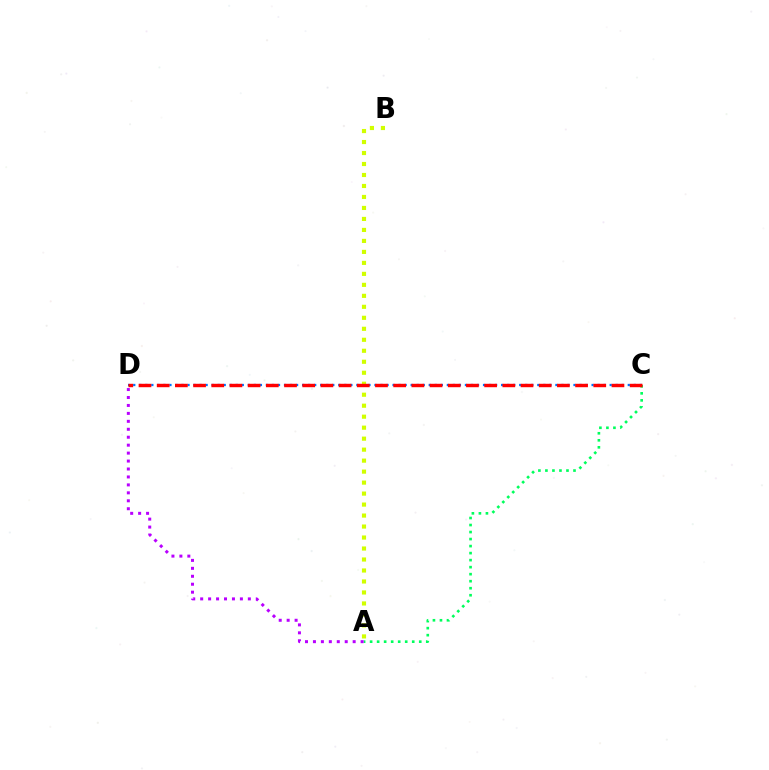{('C', 'D'): [{'color': '#0074ff', 'line_style': 'dotted', 'thickness': 1.64}, {'color': '#ff0000', 'line_style': 'dashed', 'thickness': 2.47}], ('A', 'B'): [{'color': '#d1ff00', 'line_style': 'dotted', 'thickness': 2.98}], ('A', 'C'): [{'color': '#00ff5c', 'line_style': 'dotted', 'thickness': 1.91}], ('A', 'D'): [{'color': '#b900ff', 'line_style': 'dotted', 'thickness': 2.16}]}